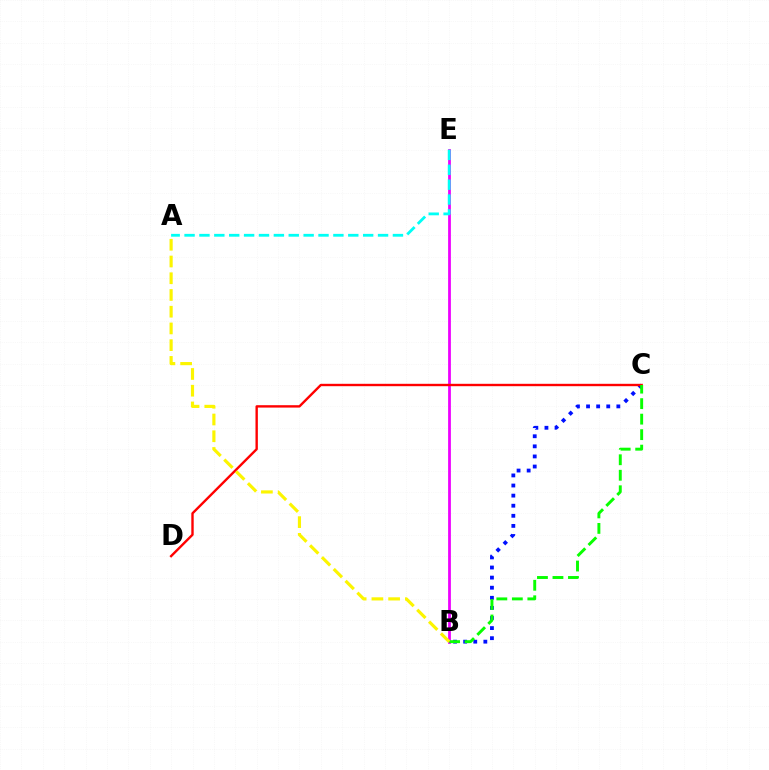{('B', 'E'): [{'color': '#ee00ff', 'line_style': 'solid', 'thickness': 2.0}], ('B', 'C'): [{'color': '#0010ff', 'line_style': 'dotted', 'thickness': 2.74}, {'color': '#08ff00', 'line_style': 'dashed', 'thickness': 2.11}], ('A', 'E'): [{'color': '#00fff6', 'line_style': 'dashed', 'thickness': 2.02}], ('C', 'D'): [{'color': '#ff0000', 'line_style': 'solid', 'thickness': 1.72}], ('A', 'B'): [{'color': '#fcf500', 'line_style': 'dashed', 'thickness': 2.27}]}